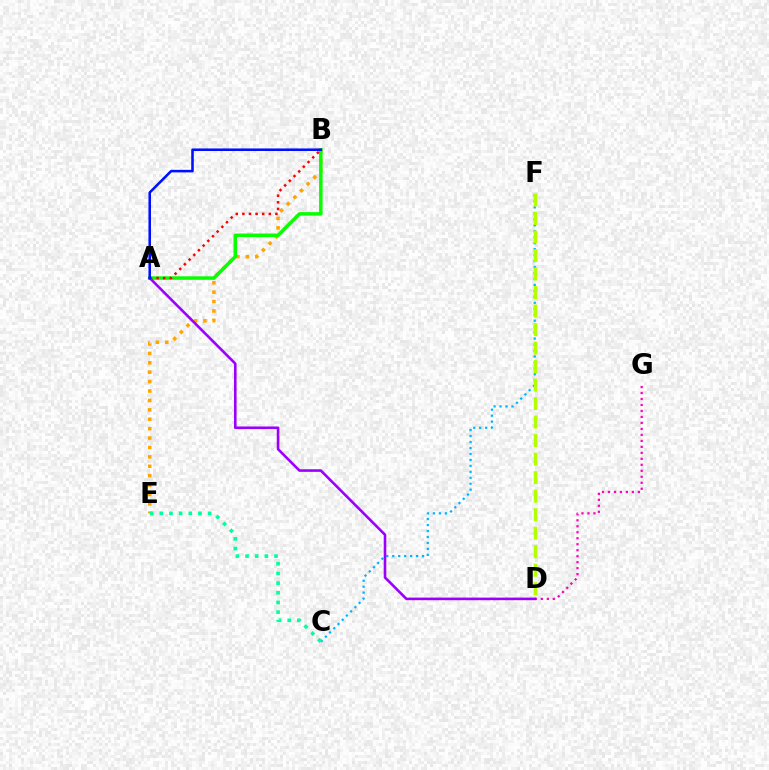{('C', 'F'): [{'color': '#00b5ff', 'line_style': 'dotted', 'thickness': 1.62}], ('D', 'G'): [{'color': '#ff00bd', 'line_style': 'dotted', 'thickness': 1.63}], ('D', 'F'): [{'color': '#b3ff00', 'line_style': 'dashed', 'thickness': 2.51}], ('B', 'E'): [{'color': '#ffa500', 'line_style': 'dotted', 'thickness': 2.56}], ('A', 'B'): [{'color': '#08ff00', 'line_style': 'solid', 'thickness': 2.52}, {'color': '#ff0000', 'line_style': 'dotted', 'thickness': 1.8}, {'color': '#0010ff', 'line_style': 'solid', 'thickness': 1.85}], ('A', 'D'): [{'color': '#9b00ff', 'line_style': 'solid', 'thickness': 1.87}], ('C', 'E'): [{'color': '#00ff9d', 'line_style': 'dotted', 'thickness': 2.63}]}